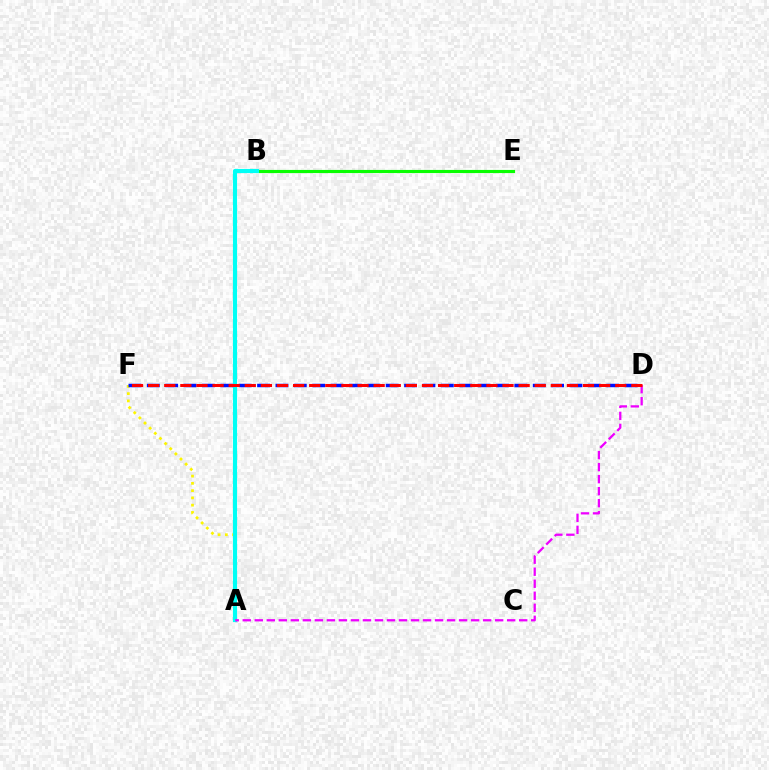{('B', 'E'): [{'color': '#08ff00', 'line_style': 'solid', 'thickness': 2.27}], ('A', 'F'): [{'color': '#fcf500', 'line_style': 'dotted', 'thickness': 1.97}], ('D', 'F'): [{'color': '#0010ff', 'line_style': 'dashed', 'thickness': 2.5}, {'color': '#ff0000', 'line_style': 'dashed', 'thickness': 2.19}], ('A', 'B'): [{'color': '#00fff6', 'line_style': 'solid', 'thickness': 2.99}], ('A', 'D'): [{'color': '#ee00ff', 'line_style': 'dashed', 'thickness': 1.63}]}